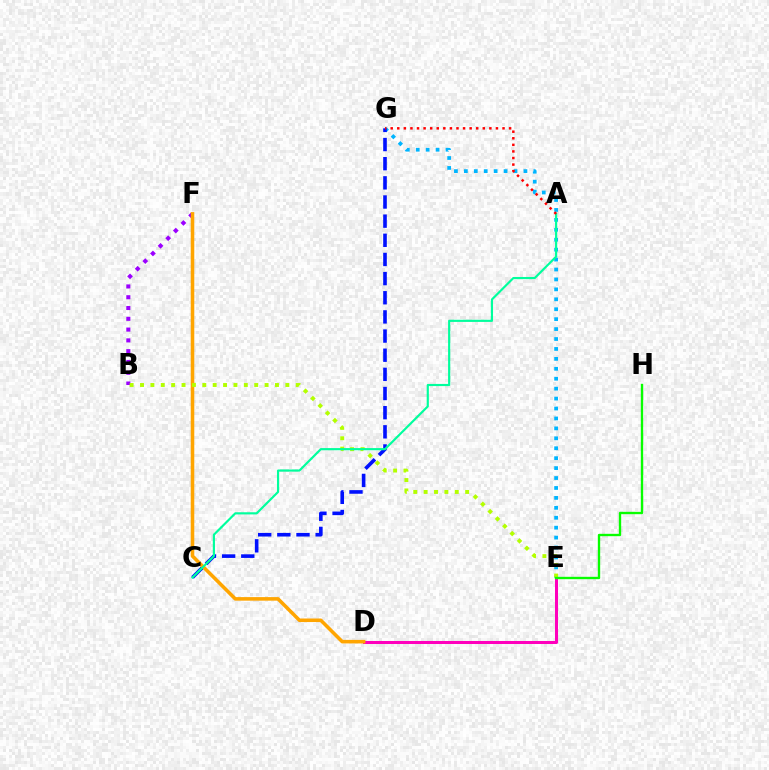{('B', 'F'): [{'color': '#9b00ff', 'line_style': 'dotted', 'thickness': 2.93}], ('D', 'E'): [{'color': '#ff00bd', 'line_style': 'solid', 'thickness': 2.17}], ('D', 'F'): [{'color': '#ffa500', 'line_style': 'solid', 'thickness': 2.56}], ('E', 'G'): [{'color': '#00b5ff', 'line_style': 'dotted', 'thickness': 2.7}], ('B', 'E'): [{'color': '#b3ff00', 'line_style': 'dotted', 'thickness': 2.82}], ('C', 'G'): [{'color': '#0010ff', 'line_style': 'dashed', 'thickness': 2.6}], ('A', 'C'): [{'color': '#00ff9d', 'line_style': 'solid', 'thickness': 1.56}], ('E', 'H'): [{'color': '#08ff00', 'line_style': 'solid', 'thickness': 1.7}], ('A', 'G'): [{'color': '#ff0000', 'line_style': 'dotted', 'thickness': 1.79}]}